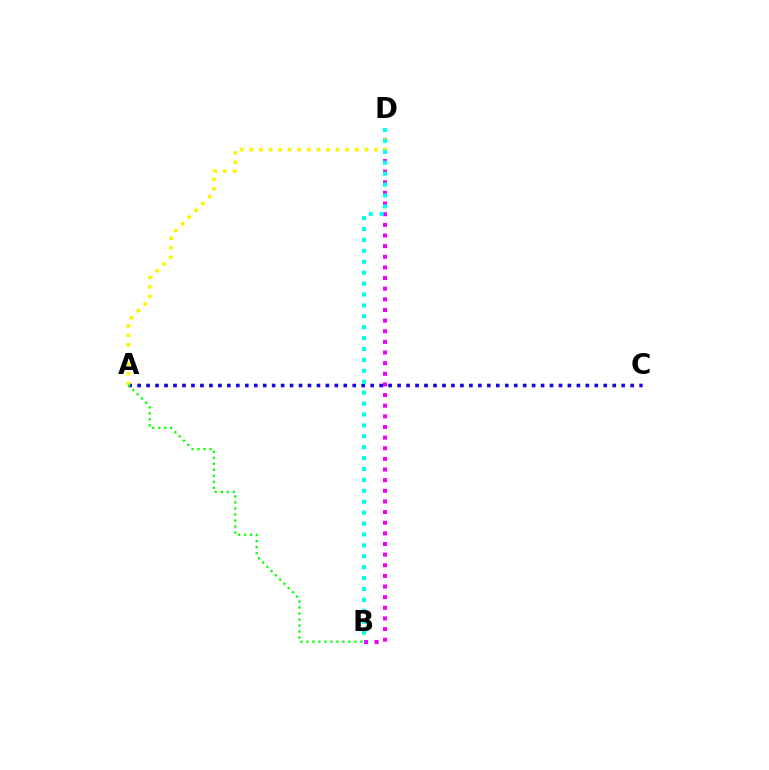{('A', 'C'): [{'color': '#ff0000', 'line_style': 'dotted', 'thickness': 2.44}, {'color': '#0010ff', 'line_style': 'dotted', 'thickness': 2.44}], ('B', 'D'): [{'color': '#ee00ff', 'line_style': 'dotted', 'thickness': 2.89}, {'color': '#00fff6', 'line_style': 'dotted', 'thickness': 2.96}], ('A', 'D'): [{'color': '#fcf500', 'line_style': 'dotted', 'thickness': 2.6}], ('A', 'B'): [{'color': '#08ff00', 'line_style': 'dotted', 'thickness': 1.63}]}